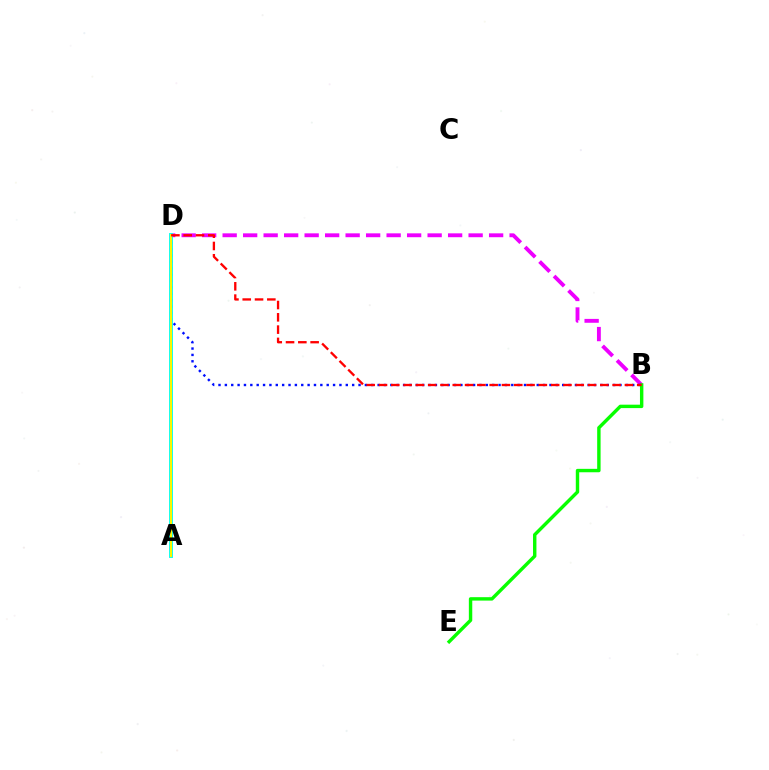{('B', 'D'): [{'color': '#ee00ff', 'line_style': 'dashed', 'thickness': 2.78}, {'color': '#0010ff', 'line_style': 'dotted', 'thickness': 1.73}, {'color': '#ff0000', 'line_style': 'dashed', 'thickness': 1.67}], ('B', 'E'): [{'color': '#08ff00', 'line_style': 'solid', 'thickness': 2.46}], ('A', 'D'): [{'color': '#00fff6', 'line_style': 'solid', 'thickness': 2.79}, {'color': '#fcf500', 'line_style': 'solid', 'thickness': 1.52}]}